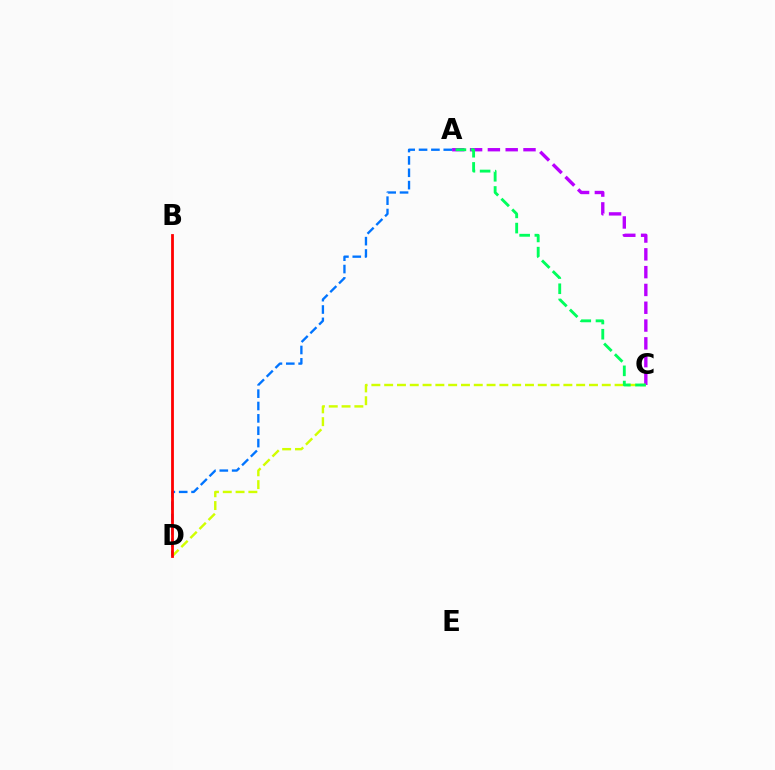{('A', 'C'): [{'color': '#b900ff', 'line_style': 'dashed', 'thickness': 2.42}, {'color': '#00ff5c', 'line_style': 'dashed', 'thickness': 2.06}], ('A', 'D'): [{'color': '#0074ff', 'line_style': 'dashed', 'thickness': 1.68}], ('C', 'D'): [{'color': '#d1ff00', 'line_style': 'dashed', 'thickness': 1.74}], ('B', 'D'): [{'color': '#ff0000', 'line_style': 'solid', 'thickness': 2.01}]}